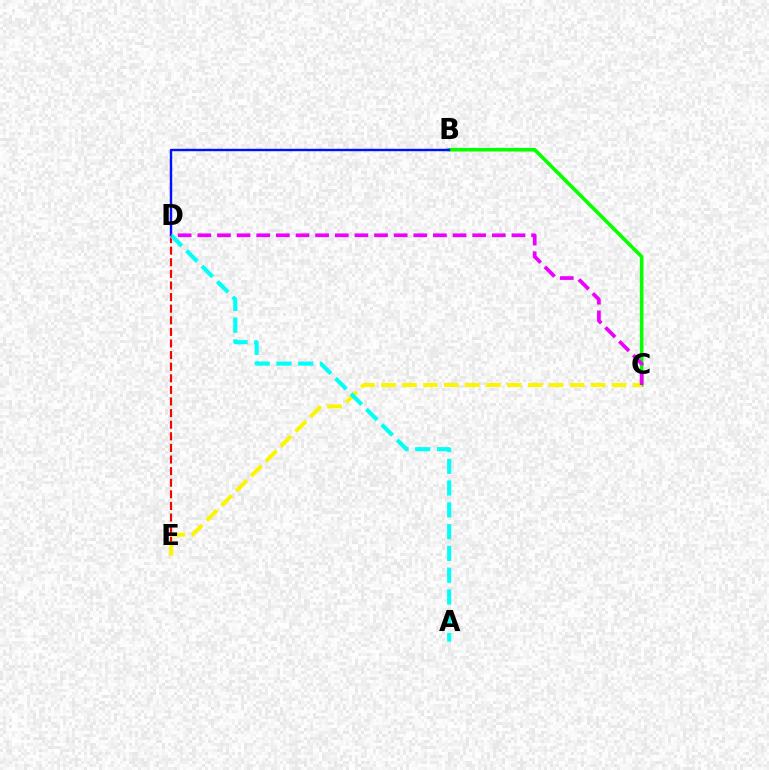{('B', 'C'): [{'color': '#08ff00', 'line_style': 'solid', 'thickness': 2.59}], ('D', 'E'): [{'color': '#ff0000', 'line_style': 'dashed', 'thickness': 1.58}], ('B', 'D'): [{'color': '#0010ff', 'line_style': 'solid', 'thickness': 1.75}], ('C', 'E'): [{'color': '#fcf500', 'line_style': 'dashed', 'thickness': 2.85}], ('A', 'D'): [{'color': '#00fff6', 'line_style': 'dashed', 'thickness': 2.96}], ('C', 'D'): [{'color': '#ee00ff', 'line_style': 'dashed', 'thickness': 2.67}]}